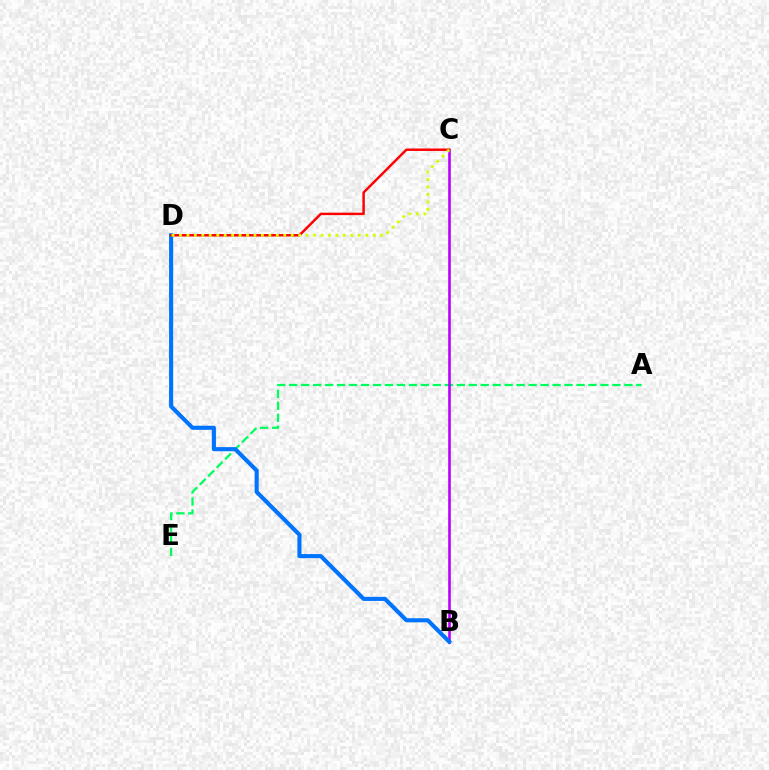{('A', 'E'): [{'color': '#00ff5c', 'line_style': 'dashed', 'thickness': 1.63}], ('B', 'C'): [{'color': '#b900ff', 'line_style': 'solid', 'thickness': 1.88}], ('B', 'D'): [{'color': '#0074ff', 'line_style': 'solid', 'thickness': 2.95}], ('C', 'D'): [{'color': '#ff0000', 'line_style': 'solid', 'thickness': 1.77}, {'color': '#d1ff00', 'line_style': 'dotted', 'thickness': 2.02}]}